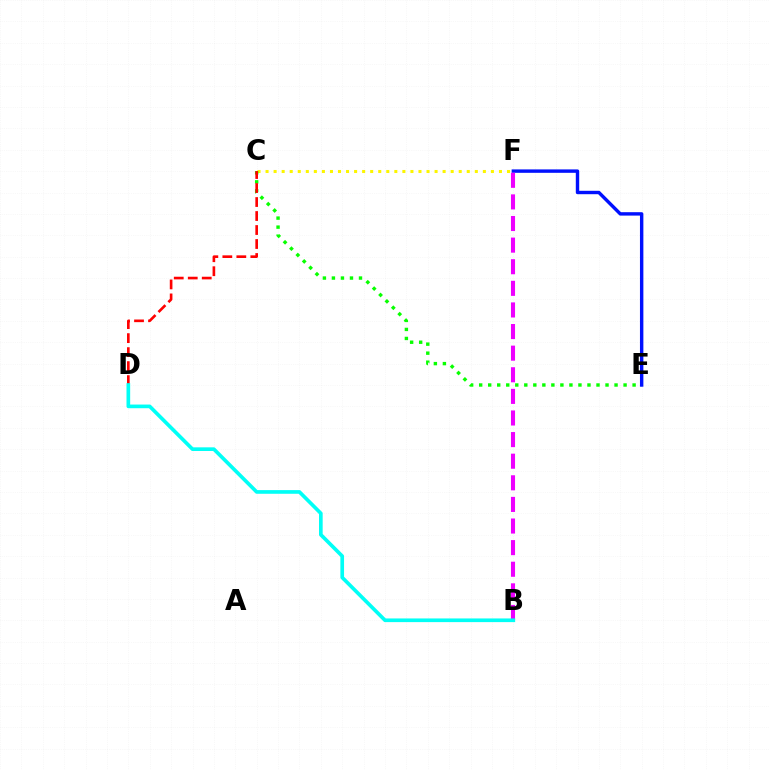{('C', 'F'): [{'color': '#fcf500', 'line_style': 'dotted', 'thickness': 2.19}], ('C', 'E'): [{'color': '#08ff00', 'line_style': 'dotted', 'thickness': 2.45}], ('E', 'F'): [{'color': '#0010ff', 'line_style': 'solid', 'thickness': 2.45}], ('C', 'D'): [{'color': '#ff0000', 'line_style': 'dashed', 'thickness': 1.9}], ('B', 'F'): [{'color': '#ee00ff', 'line_style': 'dashed', 'thickness': 2.94}], ('B', 'D'): [{'color': '#00fff6', 'line_style': 'solid', 'thickness': 2.64}]}